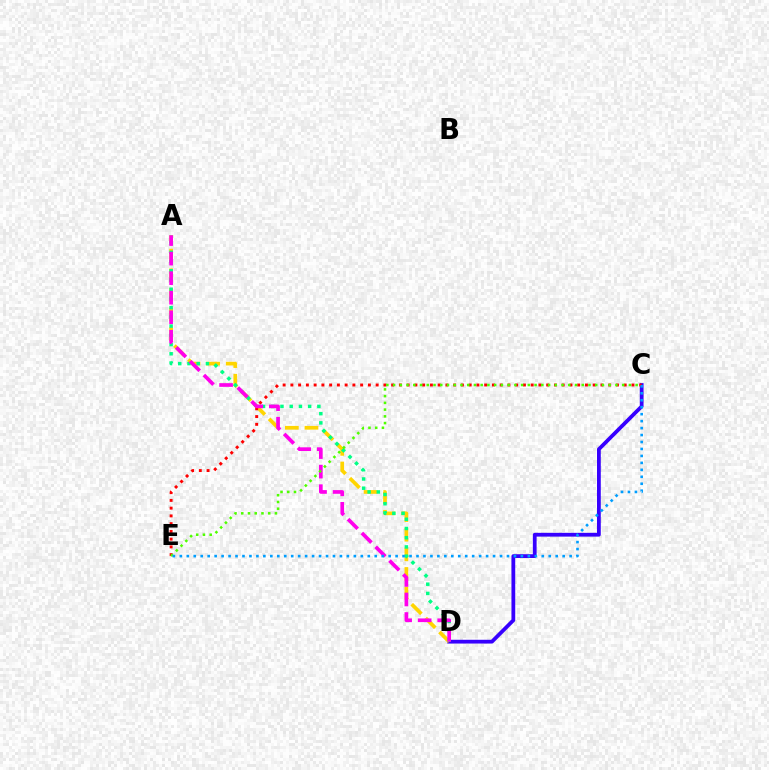{('C', 'D'): [{'color': '#3700ff', 'line_style': 'solid', 'thickness': 2.72}], ('A', 'D'): [{'color': '#ffd500', 'line_style': 'dashed', 'thickness': 2.67}, {'color': '#00ff86', 'line_style': 'dotted', 'thickness': 2.51}, {'color': '#ff00ed', 'line_style': 'dashed', 'thickness': 2.65}], ('C', 'E'): [{'color': '#ff0000', 'line_style': 'dotted', 'thickness': 2.11}, {'color': '#4fff00', 'line_style': 'dotted', 'thickness': 1.83}, {'color': '#009eff', 'line_style': 'dotted', 'thickness': 1.89}]}